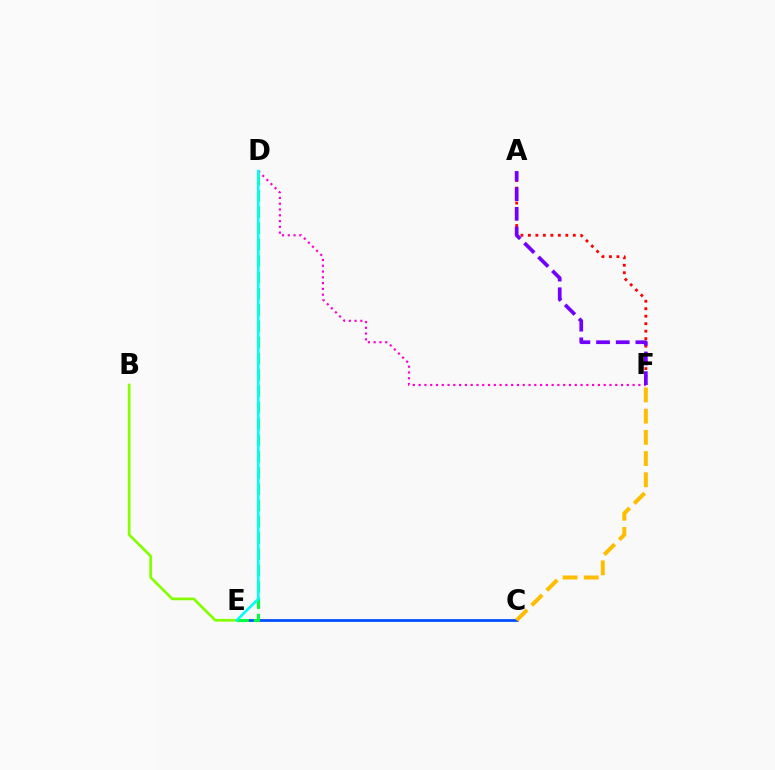{('C', 'E'): [{'color': '#004bff', 'line_style': 'solid', 'thickness': 1.97}], ('D', 'F'): [{'color': '#ff00cf', 'line_style': 'dotted', 'thickness': 1.57}], ('C', 'F'): [{'color': '#ffbd00', 'line_style': 'dashed', 'thickness': 2.88}], ('D', 'E'): [{'color': '#00ff39', 'line_style': 'dashed', 'thickness': 2.21}, {'color': '#00fff6', 'line_style': 'solid', 'thickness': 1.9}], ('A', 'F'): [{'color': '#ff0000', 'line_style': 'dotted', 'thickness': 2.03}, {'color': '#7200ff', 'line_style': 'dashed', 'thickness': 2.67}], ('B', 'E'): [{'color': '#84ff00', 'line_style': 'solid', 'thickness': 1.94}]}